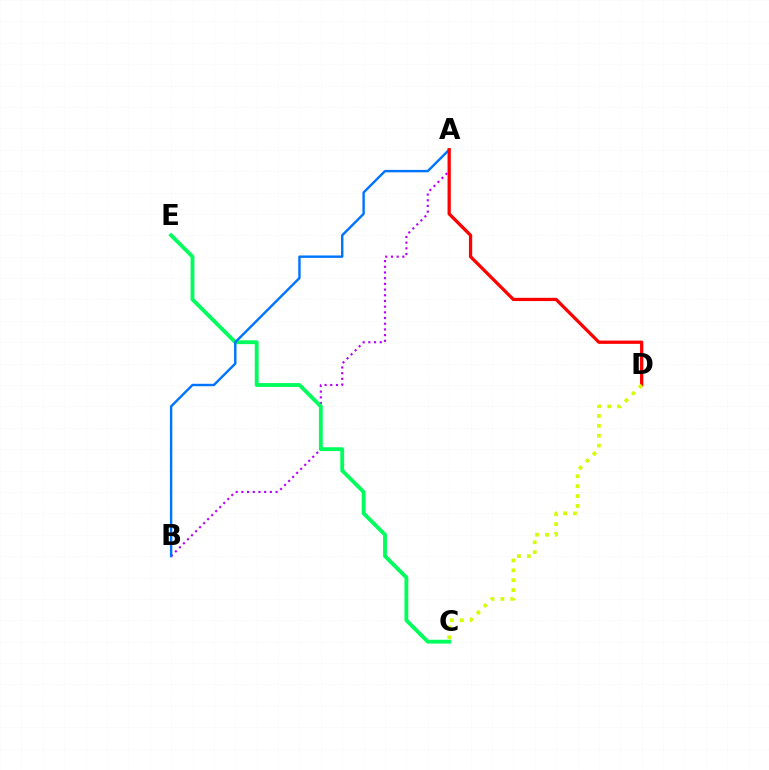{('A', 'B'): [{'color': '#b900ff', 'line_style': 'dotted', 'thickness': 1.55}, {'color': '#0074ff', 'line_style': 'solid', 'thickness': 1.74}], ('C', 'E'): [{'color': '#00ff5c', 'line_style': 'solid', 'thickness': 2.77}], ('A', 'D'): [{'color': '#ff0000', 'line_style': 'solid', 'thickness': 2.35}], ('C', 'D'): [{'color': '#d1ff00', 'line_style': 'dotted', 'thickness': 2.69}]}